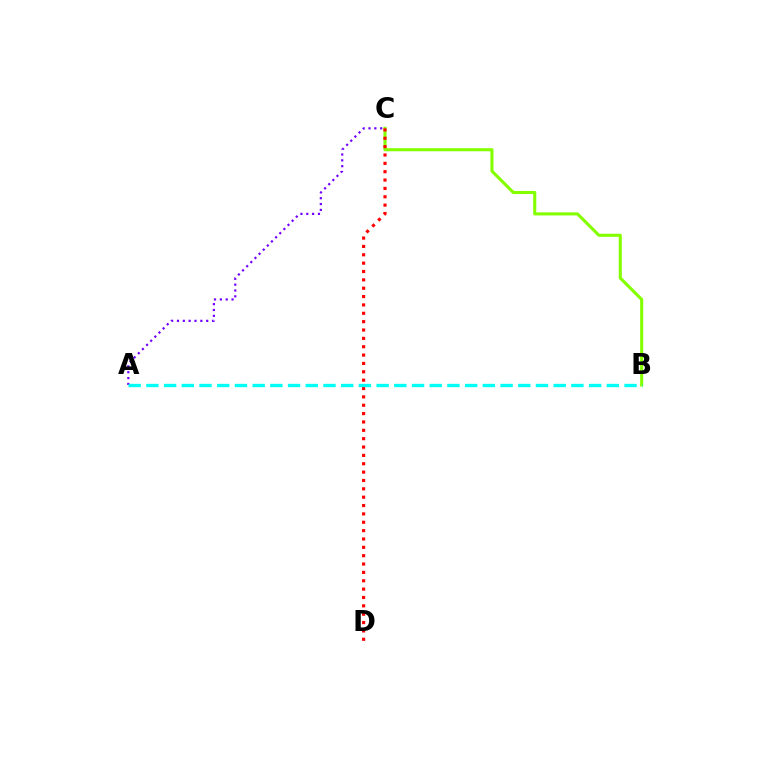{('B', 'C'): [{'color': '#84ff00', 'line_style': 'solid', 'thickness': 2.22}], ('A', 'C'): [{'color': '#7200ff', 'line_style': 'dotted', 'thickness': 1.59}], ('C', 'D'): [{'color': '#ff0000', 'line_style': 'dotted', 'thickness': 2.27}], ('A', 'B'): [{'color': '#00fff6', 'line_style': 'dashed', 'thickness': 2.41}]}